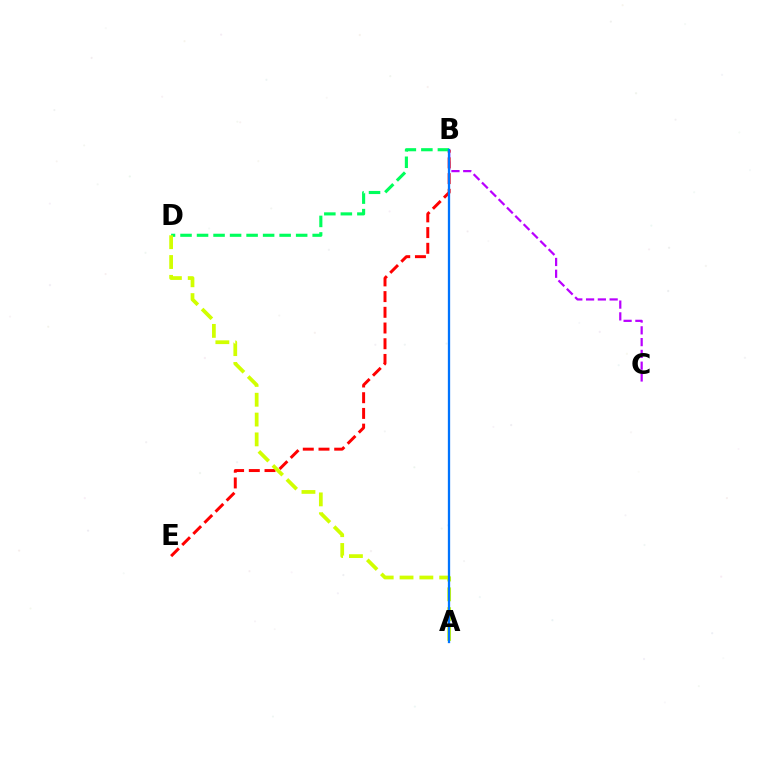{('B', 'C'): [{'color': '#b900ff', 'line_style': 'dashed', 'thickness': 1.6}], ('B', 'E'): [{'color': '#ff0000', 'line_style': 'dashed', 'thickness': 2.13}], ('B', 'D'): [{'color': '#00ff5c', 'line_style': 'dashed', 'thickness': 2.24}], ('A', 'D'): [{'color': '#d1ff00', 'line_style': 'dashed', 'thickness': 2.69}], ('A', 'B'): [{'color': '#0074ff', 'line_style': 'solid', 'thickness': 1.65}]}